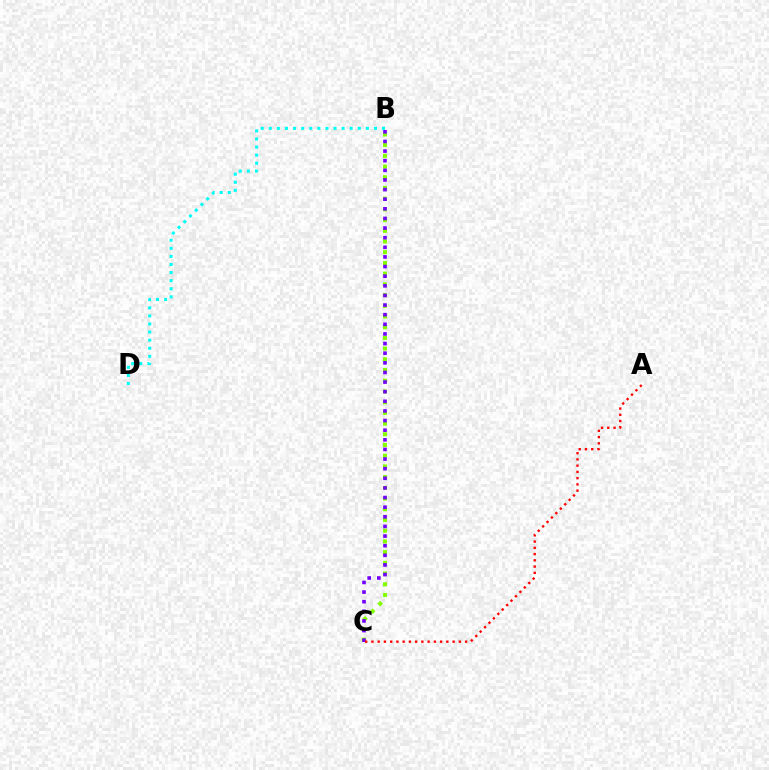{('B', 'D'): [{'color': '#00fff6', 'line_style': 'dotted', 'thickness': 2.2}], ('B', 'C'): [{'color': '#84ff00', 'line_style': 'dotted', 'thickness': 2.91}, {'color': '#7200ff', 'line_style': 'dotted', 'thickness': 2.62}], ('A', 'C'): [{'color': '#ff0000', 'line_style': 'dotted', 'thickness': 1.7}]}